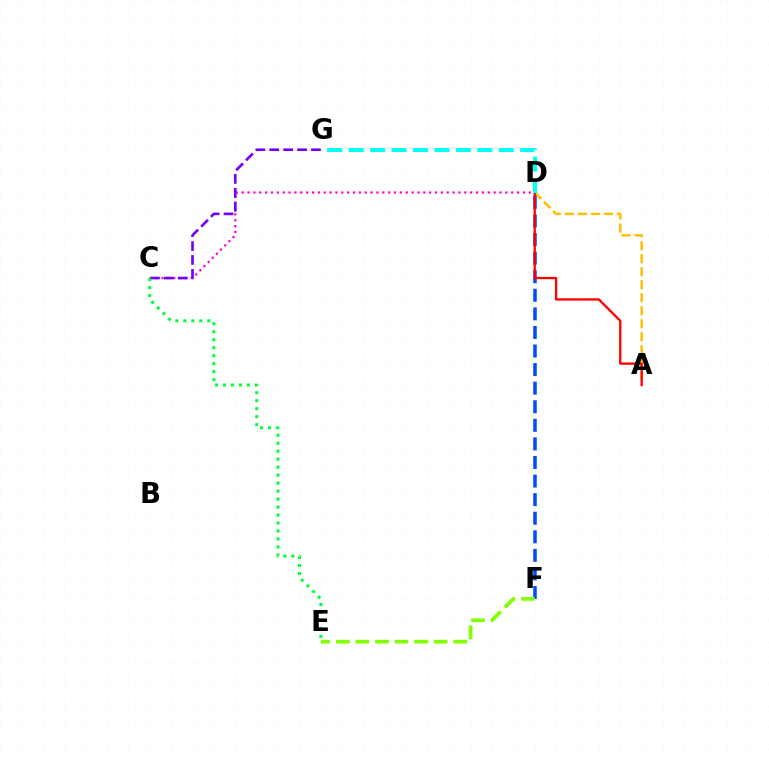{('C', 'D'): [{'color': '#ff00cf', 'line_style': 'dotted', 'thickness': 1.59}], ('A', 'D'): [{'color': '#ffbd00', 'line_style': 'dashed', 'thickness': 1.77}, {'color': '#ff0000', 'line_style': 'solid', 'thickness': 1.66}], ('D', 'F'): [{'color': '#004bff', 'line_style': 'dashed', 'thickness': 2.52}], ('E', 'F'): [{'color': '#84ff00', 'line_style': 'dashed', 'thickness': 2.66}], ('C', 'G'): [{'color': '#7200ff', 'line_style': 'dashed', 'thickness': 1.89}], ('C', 'E'): [{'color': '#00ff39', 'line_style': 'dotted', 'thickness': 2.17}], ('D', 'G'): [{'color': '#00fff6', 'line_style': 'dashed', 'thickness': 2.91}]}